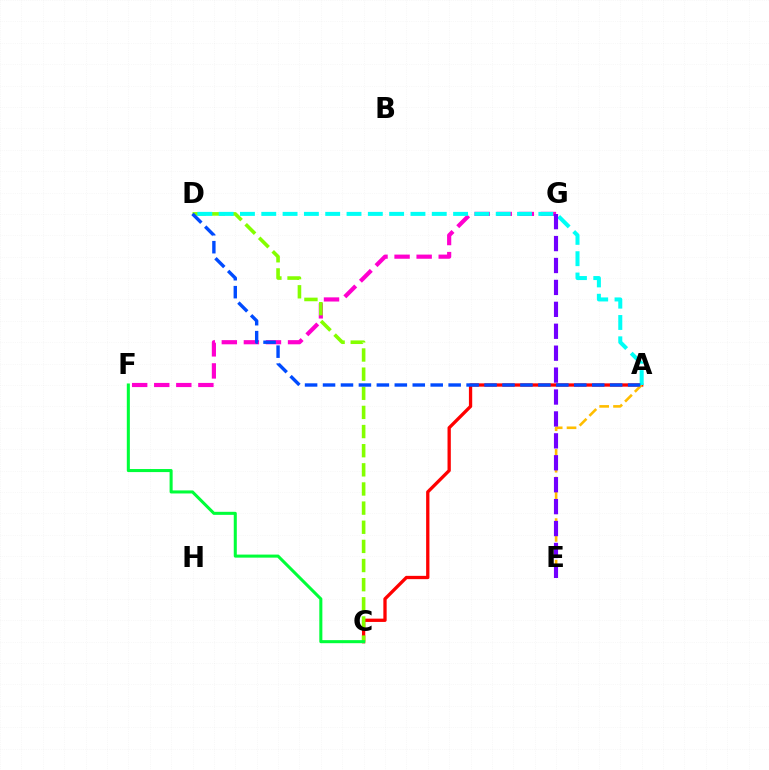{('A', 'C'): [{'color': '#ff0000', 'line_style': 'solid', 'thickness': 2.38}], ('A', 'E'): [{'color': '#ffbd00', 'line_style': 'dashed', 'thickness': 1.88}], ('F', 'G'): [{'color': '#ff00cf', 'line_style': 'dashed', 'thickness': 3.0}], ('C', 'D'): [{'color': '#84ff00', 'line_style': 'dashed', 'thickness': 2.6}], ('A', 'D'): [{'color': '#00fff6', 'line_style': 'dashed', 'thickness': 2.9}, {'color': '#004bff', 'line_style': 'dashed', 'thickness': 2.44}], ('C', 'F'): [{'color': '#00ff39', 'line_style': 'solid', 'thickness': 2.2}], ('E', 'G'): [{'color': '#7200ff', 'line_style': 'dashed', 'thickness': 2.98}]}